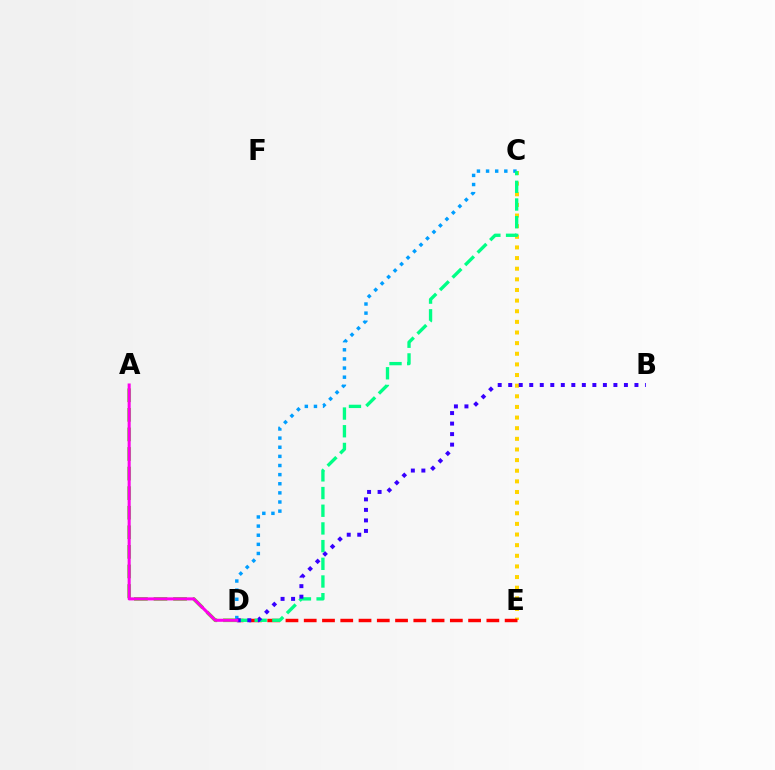{('A', 'D'): [{'color': '#4fff00', 'line_style': 'dashed', 'thickness': 2.66}, {'color': '#ff00ed', 'line_style': 'solid', 'thickness': 2.2}], ('C', 'E'): [{'color': '#ffd500', 'line_style': 'dotted', 'thickness': 2.89}], ('D', 'E'): [{'color': '#ff0000', 'line_style': 'dashed', 'thickness': 2.48}], ('C', 'D'): [{'color': '#009eff', 'line_style': 'dotted', 'thickness': 2.48}, {'color': '#00ff86', 'line_style': 'dashed', 'thickness': 2.4}], ('B', 'D'): [{'color': '#3700ff', 'line_style': 'dotted', 'thickness': 2.86}]}